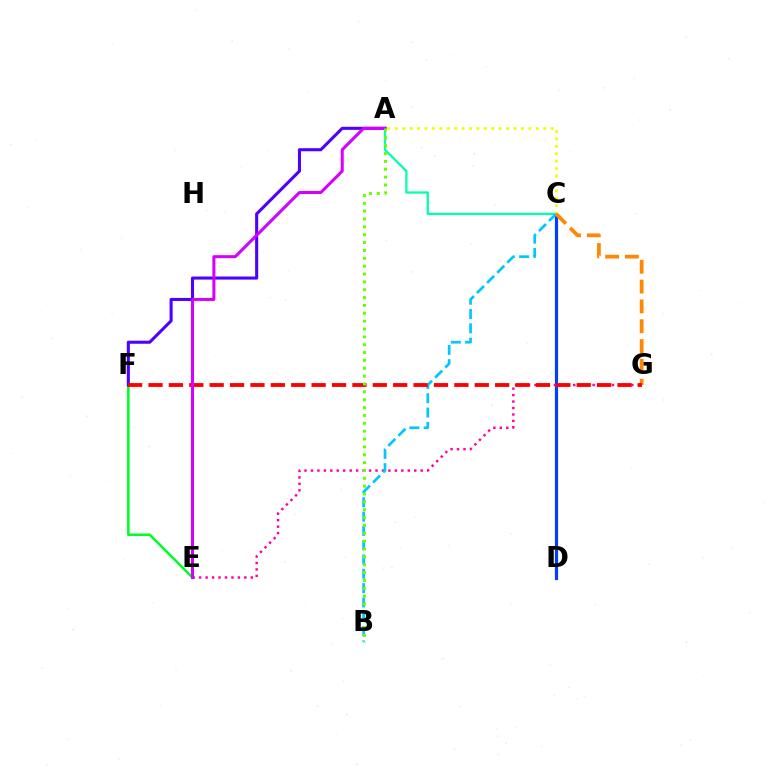{('A', 'C'): [{'color': '#00ffaf', 'line_style': 'solid', 'thickness': 1.62}, {'color': '#eeff00', 'line_style': 'dotted', 'thickness': 2.02}], ('C', 'D'): [{'color': '#003fff', 'line_style': 'solid', 'thickness': 2.29}], ('E', 'F'): [{'color': '#00ff27', 'line_style': 'solid', 'thickness': 1.86}], ('A', 'F'): [{'color': '#4f00ff', 'line_style': 'solid', 'thickness': 2.21}], ('E', 'G'): [{'color': '#ff00a0', 'line_style': 'dotted', 'thickness': 1.75}], ('B', 'C'): [{'color': '#00c7ff', 'line_style': 'dashed', 'thickness': 1.94}], ('C', 'G'): [{'color': '#ff8800', 'line_style': 'dashed', 'thickness': 2.69}], ('F', 'G'): [{'color': '#ff0000', 'line_style': 'dashed', 'thickness': 2.77}], ('A', 'E'): [{'color': '#d600ff', 'line_style': 'solid', 'thickness': 2.18}], ('A', 'B'): [{'color': '#66ff00', 'line_style': 'dotted', 'thickness': 2.14}]}